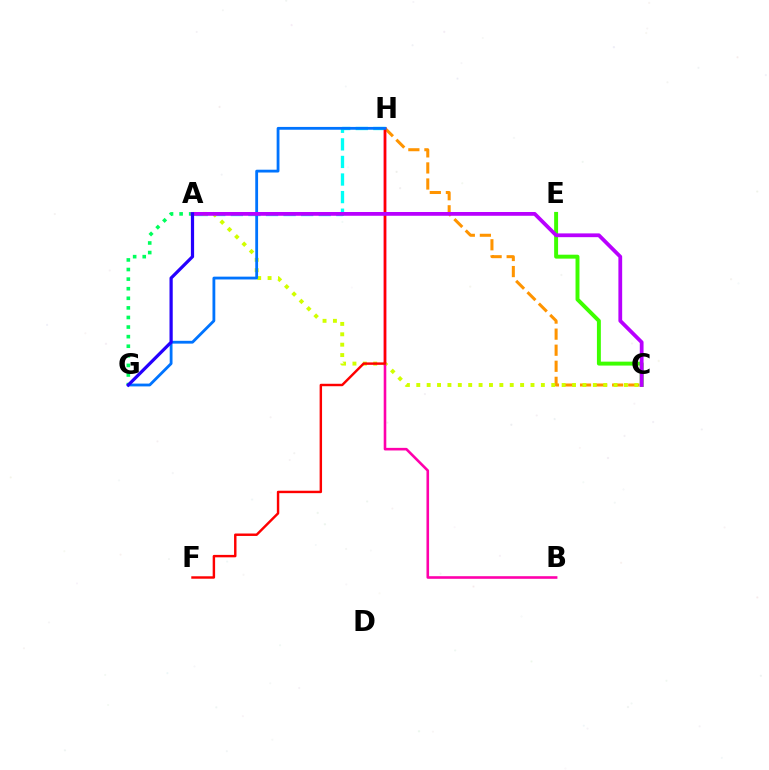{('A', 'H'): [{'color': '#00fff6', 'line_style': 'dashed', 'thickness': 2.39}], ('C', 'H'): [{'color': '#ff9400', 'line_style': 'dashed', 'thickness': 2.18}], ('A', 'C'): [{'color': '#d1ff00', 'line_style': 'dotted', 'thickness': 2.82}, {'color': '#b900ff', 'line_style': 'solid', 'thickness': 2.71}], ('A', 'G'): [{'color': '#00ff5c', 'line_style': 'dotted', 'thickness': 2.6}, {'color': '#2500ff', 'line_style': 'solid', 'thickness': 2.32}], ('B', 'H'): [{'color': '#ff00ac', 'line_style': 'solid', 'thickness': 1.87}], ('F', 'H'): [{'color': '#ff0000', 'line_style': 'solid', 'thickness': 1.75}], ('G', 'H'): [{'color': '#0074ff', 'line_style': 'solid', 'thickness': 2.02}], ('C', 'E'): [{'color': '#3dff00', 'line_style': 'solid', 'thickness': 2.83}]}